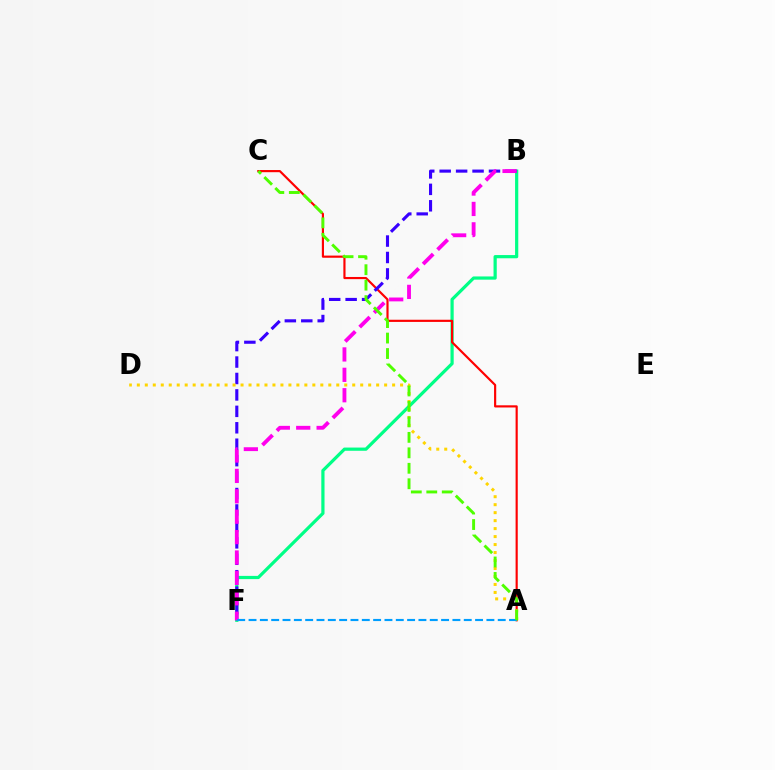{('B', 'F'): [{'color': '#00ff86', 'line_style': 'solid', 'thickness': 2.31}, {'color': '#3700ff', 'line_style': 'dashed', 'thickness': 2.23}, {'color': '#ff00ed', 'line_style': 'dashed', 'thickness': 2.77}], ('A', 'C'): [{'color': '#ff0000', 'line_style': 'solid', 'thickness': 1.56}, {'color': '#4fff00', 'line_style': 'dashed', 'thickness': 2.1}], ('A', 'D'): [{'color': '#ffd500', 'line_style': 'dotted', 'thickness': 2.17}], ('A', 'F'): [{'color': '#009eff', 'line_style': 'dashed', 'thickness': 1.54}]}